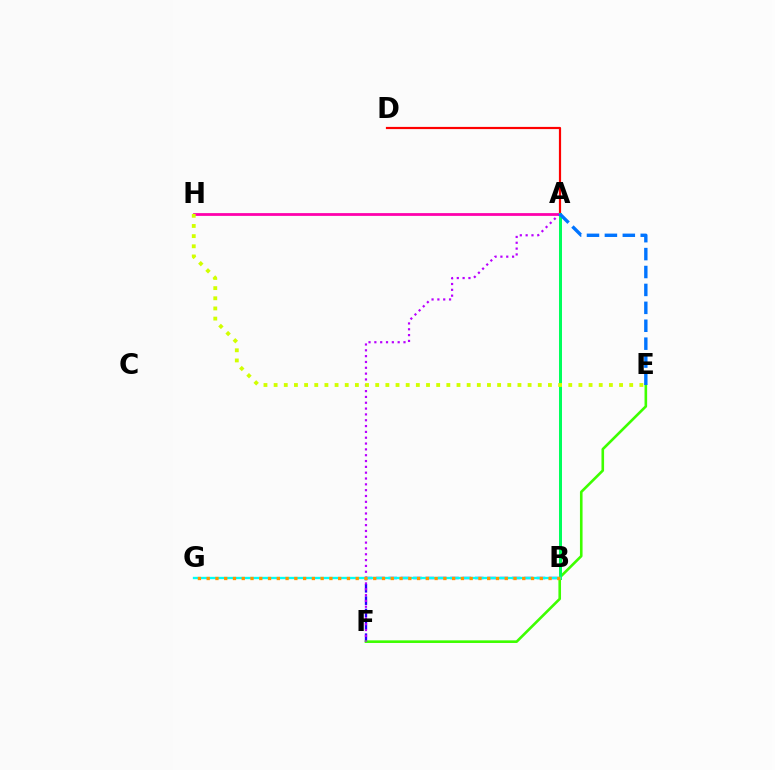{('B', 'F'): [{'color': '#2500ff', 'line_style': 'dashed', 'thickness': 1.68}], ('E', 'F'): [{'color': '#3dff00', 'line_style': 'solid', 'thickness': 1.88}], ('A', 'H'): [{'color': '#ff00ac', 'line_style': 'solid', 'thickness': 2.0}], ('A', 'D'): [{'color': '#ff0000', 'line_style': 'solid', 'thickness': 1.58}], ('A', 'F'): [{'color': '#b900ff', 'line_style': 'dotted', 'thickness': 1.58}], ('A', 'B'): [{'color': '#00ff5c', 'line_style': 'solid', 'thickness': 2.16}], ('B', 'G'): [{'color': '#00fff6', 'line_style': 'solid', 'thickness': 1.68}, {'color': '#ff9400', 'line_style': 'dotted', 'thickness': 2.38}], ('E', 'H'): [{'color': '#d1ff00', 'line_style': 'dotted', 'thickness': 2.76}], ('A', 'E'): [{'color': '#0074ff', 'line_style': 'dashed', 'thickness': 2.43}]}